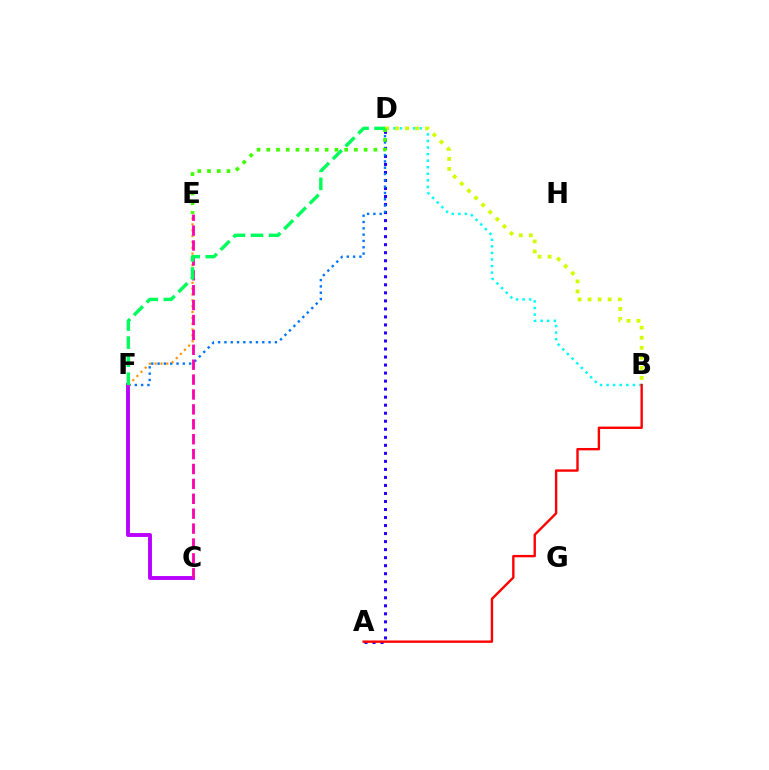{('A', 'D'): [{'color': '#2500ff', 'line_style': 'dotted', 'thickness': 2.18}], ('D', 'F'): [{'color': '#0074ff', 'line_style': 'dotted', 'thickness': 1.71}, {'color': '#00ff5c', 'line_style': 'dashed', 'thickness': 2.45}], ('C', 'F'): [{'color': '#b900ff', 'line_style': 'solid', 'thickness': 2.79}], ('B', 'D'): [{'color': '#00fff6', 'line_style': 'dotted', 'thickness': 1.78}, {'color': '#d1ff00', 'line_style': 'dotted', 'thickness': 2.73}], ('E', 'F'): [{'color': '#ff9400', 'line_style': 'dotted', 'thickness': 1.59}], ('C', 'E'): [{'color': '#ff00ac', 'line_style': 'dashed', 'thickness': 2.02}], ('A', 'B'): [{'color': '#ff0000', 'line_style': 'solid', 'thickness': 1.71}], ('D', 'E'): [{'color': '#3dff00', 'line_style': 'dotted', 'thickness': 2.64}]}